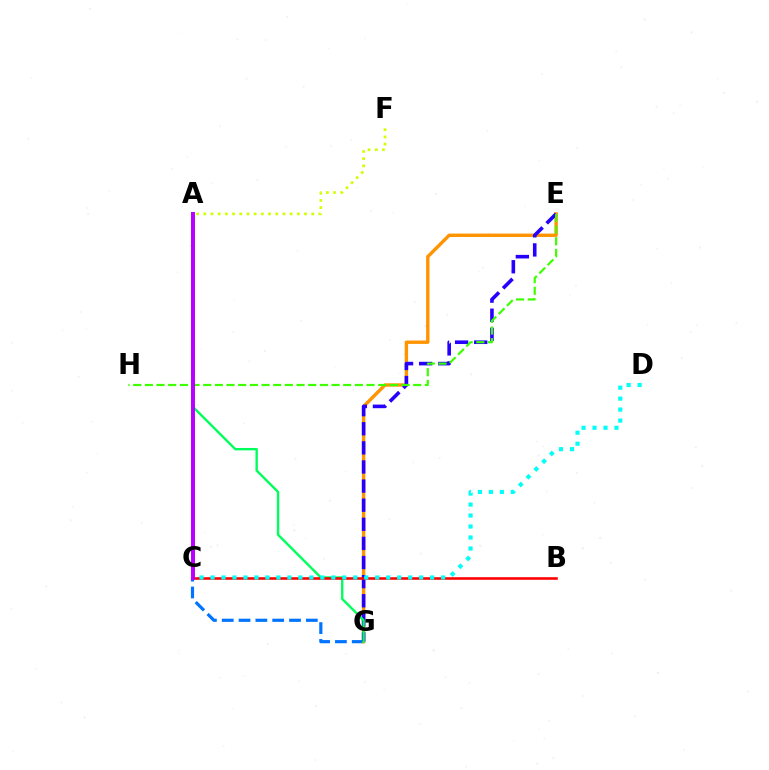{('C', 'G'): [{'color': '#0074ff', 'line_style': 'dashed', 'thickness': 2.29}], ('A', 'F'): [{'color': '#d1ff00', 'line_style': 'dotted', 'thickness': 1.96}], ('E', 'G'): [{'color': '#ff9400', 'line_style': 'solid', 'thickness': 2.44}, {'color': '#2500ff', 'line_style': 'dashed', 'thickness': 2.6}], ('A', 'C'): [{'color': '#ff00ac', 'line_style': 'dashed', 'thickness': 1.67}, {'color': '#b900ff', 'line_style': 'solid', 'thickness': 2.85}], ('E', 'H'): [{'color': '#3dff00', 'line_style': 'dashed', 'thickness': 1.58}], ('A', 'G'): [{'color': '#00ff5c', 'line_style': 'solid', 'thickness': 1.72}], ('B', 'C'): [{'color': '#ff0000', 'line_style': 'solid', 'thickness': 1.86}], ('C', 'D'): [{'color': '#00fff6', 'line_style': 'dotted', 'thickness': 2.98}]}